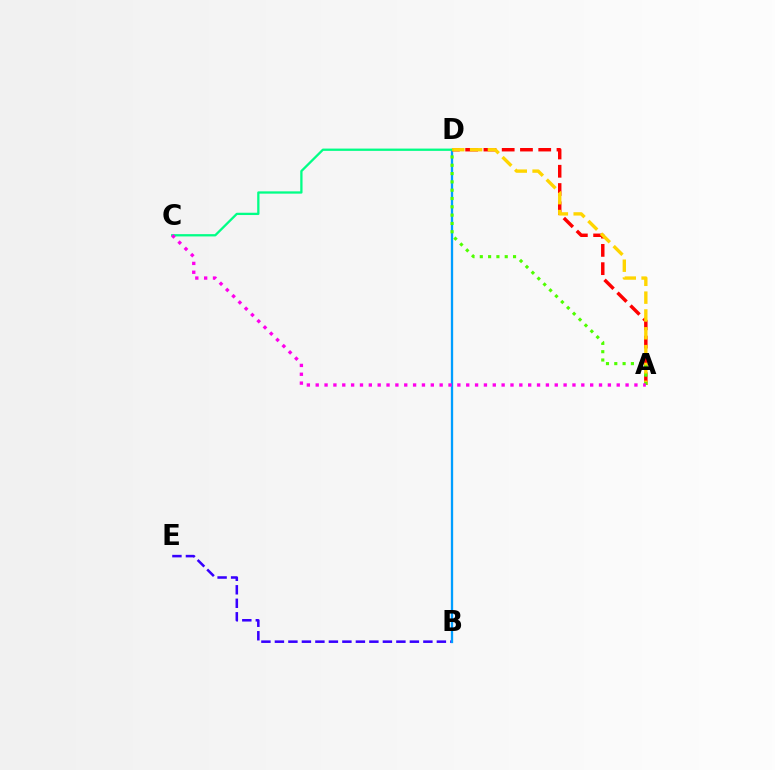{('B', 'E'): [{'color': '#3700ff', 'line_style': 'dashed', 'thickness': 1.83}], ('B', 'D'): [{'color': '#009eff', 'line_style': 'solid', 'thickness': 1.66}], ('A', 'D'): [{'color': '#ff0000', 'line_style': 'dashed', 'thickness': 2.48}, {'color': '#ffd500', 'line_style': 'dashed', 'thickness': 2.42}, {'color': '#4fff00', 'line_style': 'dotted', 'thickness': 2.26}], ('C', 'D'): [{'color': '#00ff86', 'line_style': 'solid', 'thickness': 1.65}], ('A', 'C'): [{'color': '#ff00ed', 'line_style': 'dotted', 'thickness': 2.41}]}